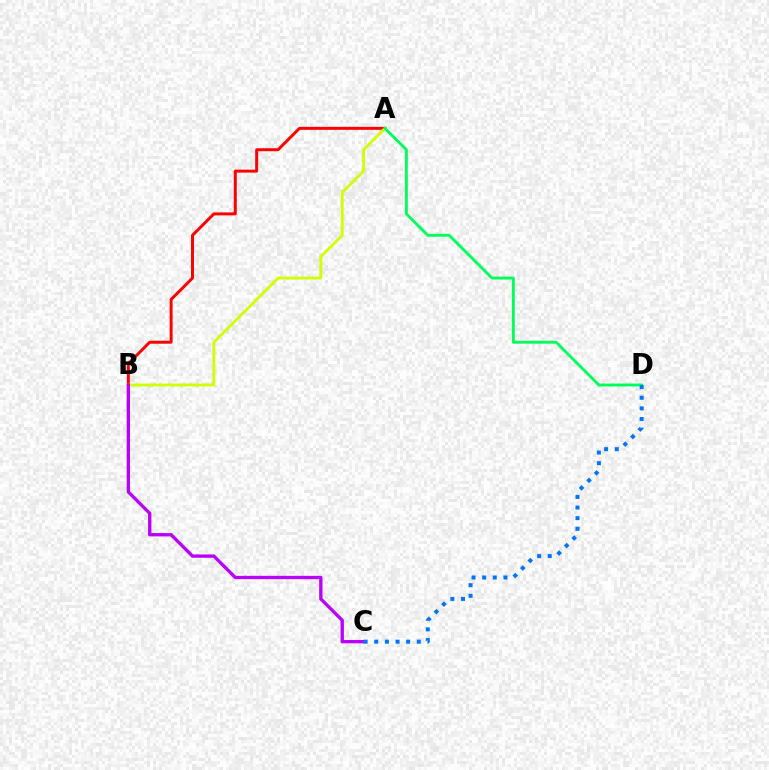{('A', 'B'): [{'color': '#ff0000', 'line_style': 'solid', 'thickness': 2.14}, {'color': '#d1ff00', 'line_style': 'solid', 'thickness': 2.07}], ('B', 'C'): [{'color': '#b900ff', 'line_style': 'solid', 'thickness': 2.4}], ('A', 'D'): [{'color': '#00ff5c', 'line_style': 'solid', 'thickness': 2.08}], ('C', 'D'): [{'color': '#0074ff', 'line_style': 'dotted', 'thickness': 2.89}]}